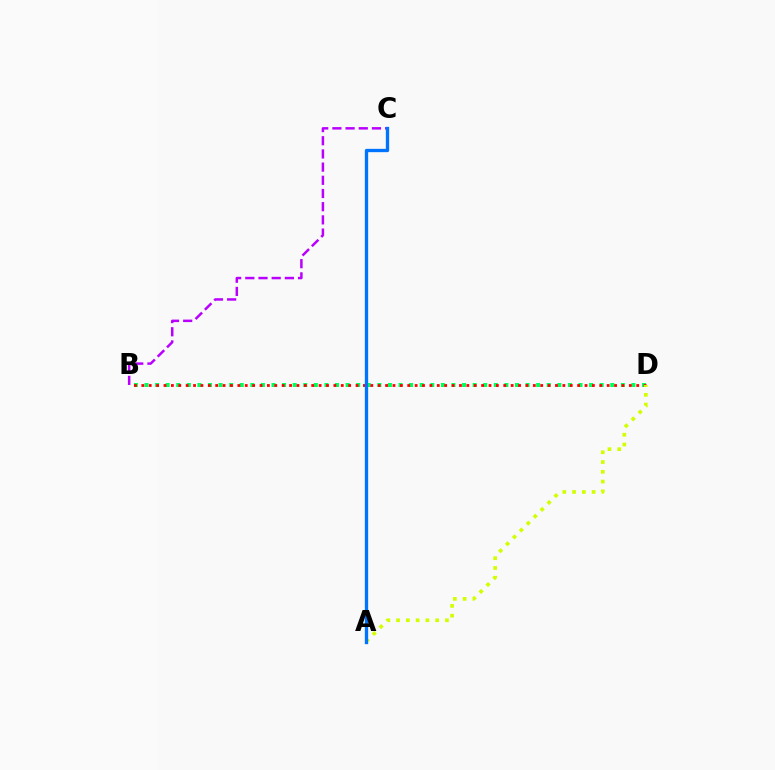{('B', 'D'): [{'color': '#00ff5c', 'line_style': 'dotted', 'thickness': 2.88}, {'color': '#ff0000', 'line_style': 'dotted', 'thickness': 2.01}], ('B', 'C'): [{'color': '#b900ff', 'line_style': 'dashed', 'thickness': 1.79}], ('A', 'D'): [{'color': '#d1ff00', 'line_style': 'dotted', 'thickness': 2.65}], ('A', 'C'): [{'color': '#0074ff', 'line_style': 'solid', 'thickness': 2.39}]}